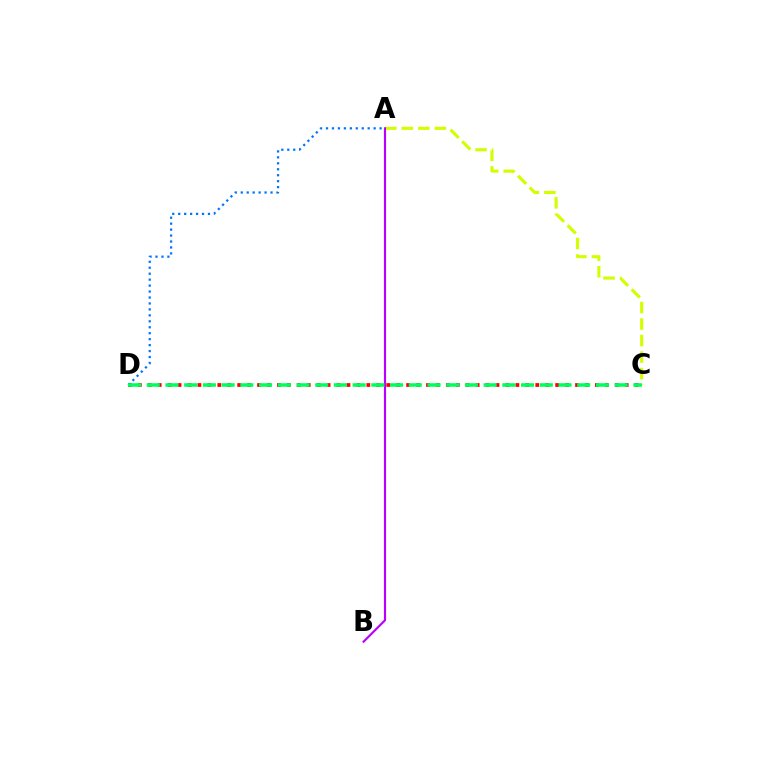{('C', 'D'): [{'color': '#ff0000', 'line_style': 'dotted', 'thickness': 2.7}, {'color': '#00ff5c', 'line_style': 'dashed', 'thickness': 2.54}], ('A', 'C'): [{'color': '#d1ff00', 'line_style': 'dashed', 'thickness': 2.24}], ('A', 'B'): [{'color': '#b900ff', 'line_style': 'solid', 'thickness': 1.55}], ('A', 'D'): [{'color': '#0074ff', 'line_style': 'dotted', 'thickness': 1.62}]}